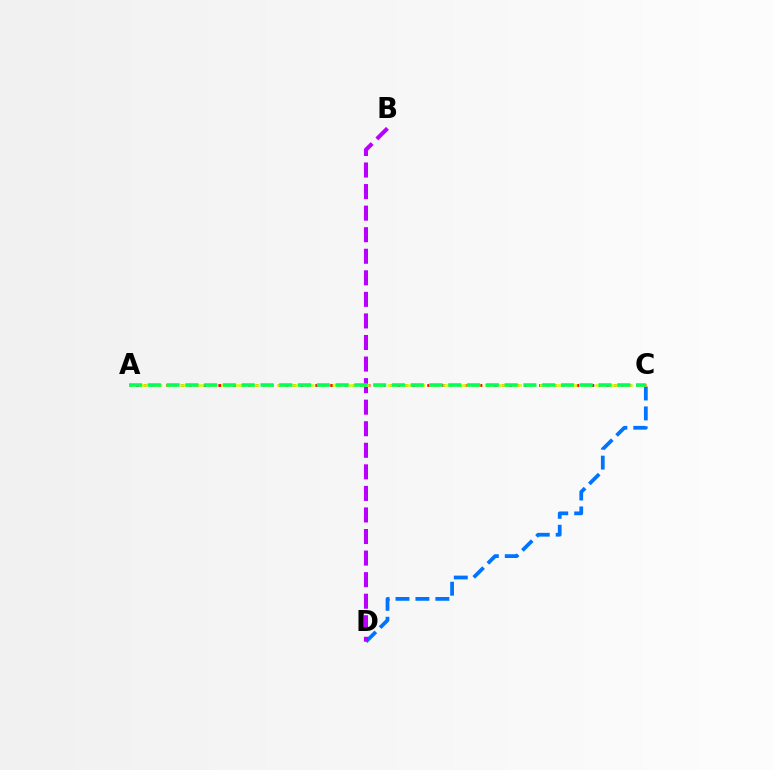{('C', 'D'): [{'color': '#0074ff', 'line_style': 'dashed', 'thickness': 2.71}], ('B', 'D'): [{'color': '#b900ff', 'line_style': 'dashed', 'thickness': 2.93}], ('A', 'C'): [{'color': '#ff0000', 'line_style': 'dotted', 'thickness': 2.03}, {'color': '#d1ff00', 'line_style': 'dashed', 'thickness': 1.88}, {'color': '#00ff5c', 'line_style': 'dashed', 'thickness': 2.55}]}